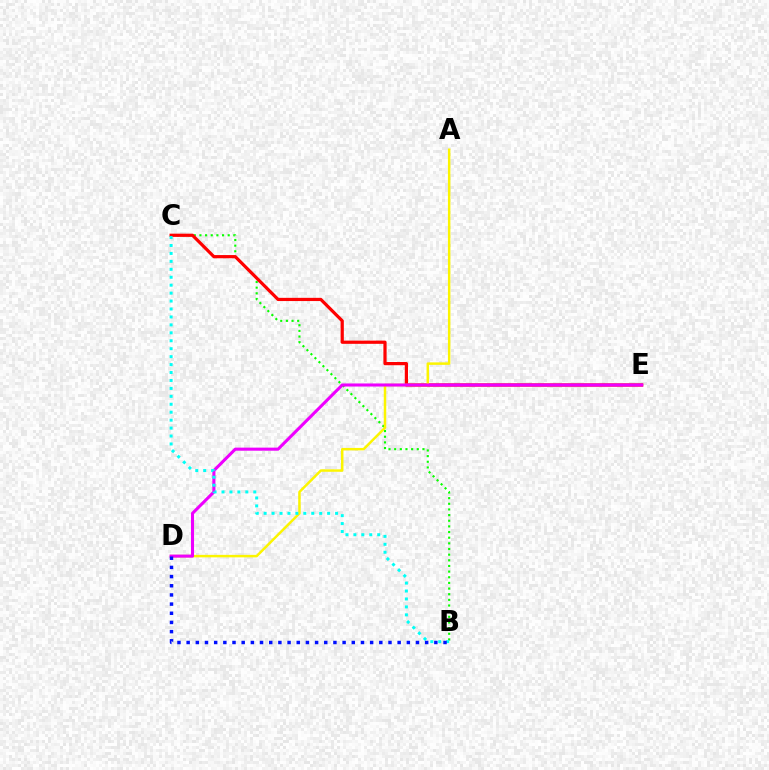{('B', 'C'): [{'color': '#08ff00', 'line_style': 'dotted', 'thickness': 1.54}, {'color': '#00fff6', 'line_style': 'dotted', 'thickness': 2.16}], ('C', 'E'): [{'color': '#ff0000', 'line_style': 'solid', 'thickness': 2.31}], ('A', 'D'): [{'color': '#fcf500', 'line_style': 'solid', 'thickness': 1.78}], ('D', 'E'): [{'color': '#ee00ff', 'line_style': 'solid', 'thickness': 2.21}], ('B', 'D'): [{'color': '#0010ff', 'line_style': 'dotted', 'thickness': 2.49}]}